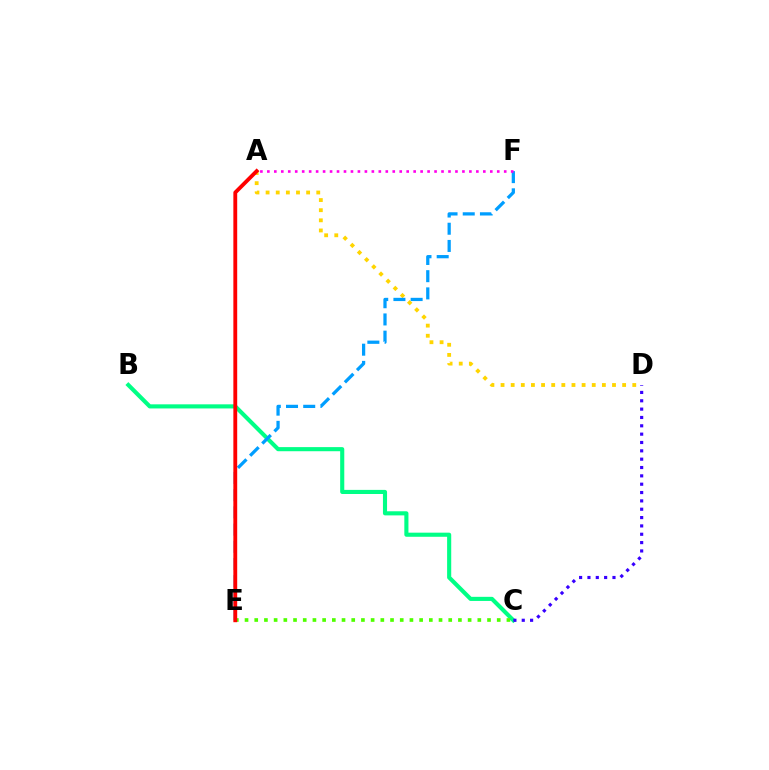{('B', 'C'): [{'color': '#00ff86', 'line_style': 'solid', 'thickness': 2.96}], ('C', 'E'): [{'color': '#4fff00', 'line_style': 'dotted', 'thickness': 2.64}], ('C', 'D'): [{'color': '#3700ff', 'line_style': 'dotted', 'thickness': 2.27}], ('A', 'D'): [{'color': '#ffd500', 'line_style': 'dotted', 'thickness': 2.75}], ('E', 'F'): [{'color': '#009eff', 'line_style': 'dashed', 'thickness': 2.34}], ('A', 'E'): [{'color': '#ff0000', 'line_style': 'solid', 'thickness': 2.76}], ('A', 'F'): [{'color': '#ff00ed', 'line_style': 'dotted', 'thickness': 1.89}]}